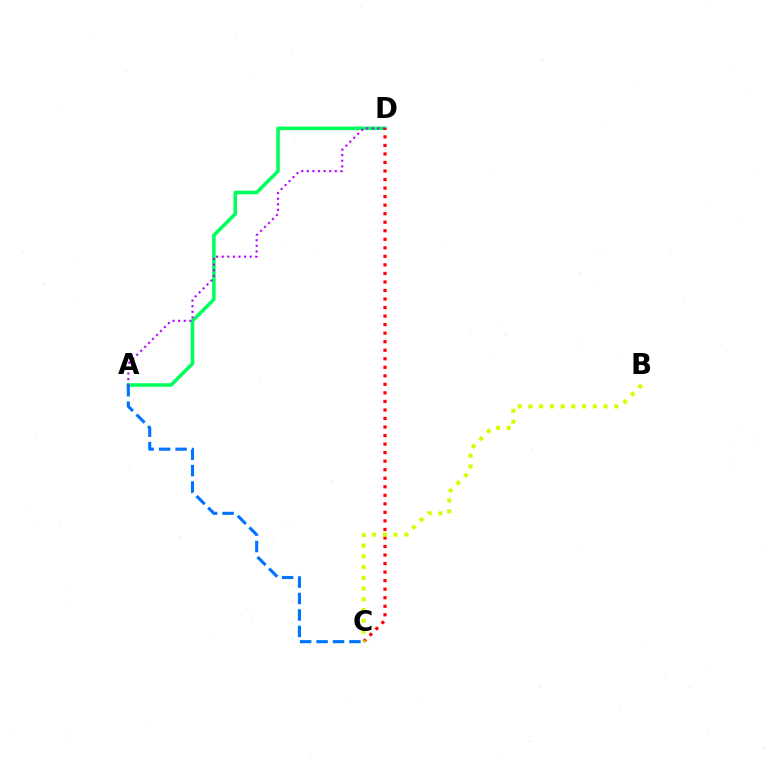{('A', 'D'): [{'color': '#00ff5c', 'line_style': 'solid', 'thickness': 2.56}, {'color': '#b900ff', 'line_style': 'dotted', 'thickness': 1.52}], ('A', 'C'): [{'color': '#0074ff', 'line_style': 'dashed', 'thickness': 2.23}], ('C', 'D'): [{'color': '#ff0000', 'line_style': 'dotted', 'thickness': 2.32}], ('B', 'C'): [{'color': '#d1ff00', 'line_style': 'dotted', 'thickness': 2.92}]}